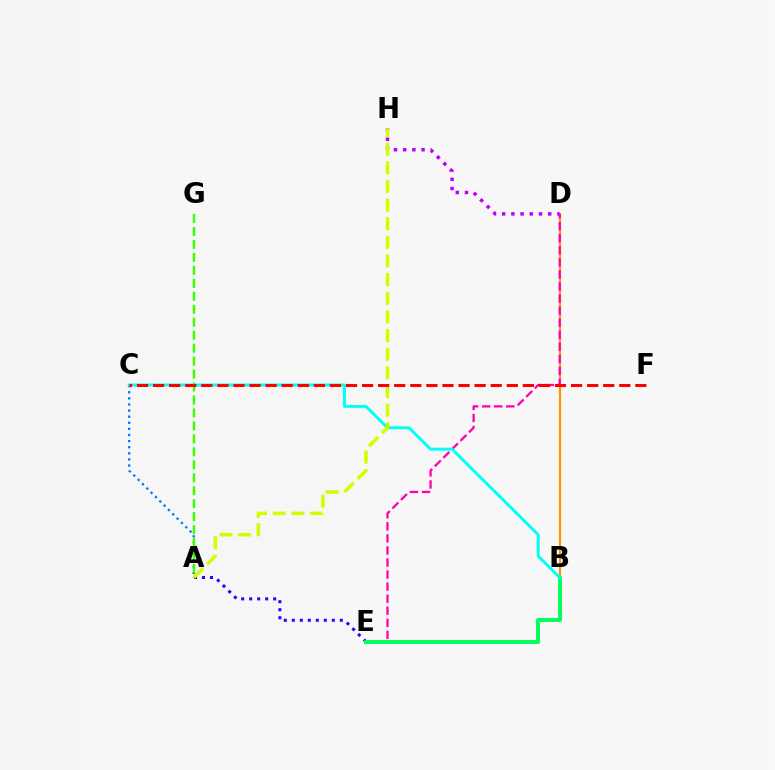{('A', 'C'): [{'color': '#0074ff', 'line_style': 'dotted', 'thickness': 1.66}], ('A', 'G'): [{'color': '#3dff00', 'line_style': 'dashed', 'thickness': 1.76}], ('A', 'E'): [{'color': '#2500ff', 'line_style': 'dotted', 'thickness': 2.17}], ('B', 'D'): [{'color': '#ff9400', 'line_style': 'solid', 'thickness': 1.54}], ('D', 'E'): [{'color': '#ff00ac', 'line_style': 'dashed', 'thickness': 1.64}], ('B', 'E'): [{'color': '#00ff5c', 'line_style': 'solid', 'thickness': 2.83}], ('D', 'H'): [{'color': '#b900ff', 'line_style': 'dotted', 'thickness': 2.5}], ('B', 'C'): [{'color': '#00fff6', 'line_style': 'solid', 'thickness': 2.12}], ('A', 'H'): [{'color': '#d1ff00', 'line_style': 'dashed', 'thickness': 2.53}], ('C', 'F'): [{'color': '#ff0000', 'line_style': 'dashed', 'thickness': 2.18}]}